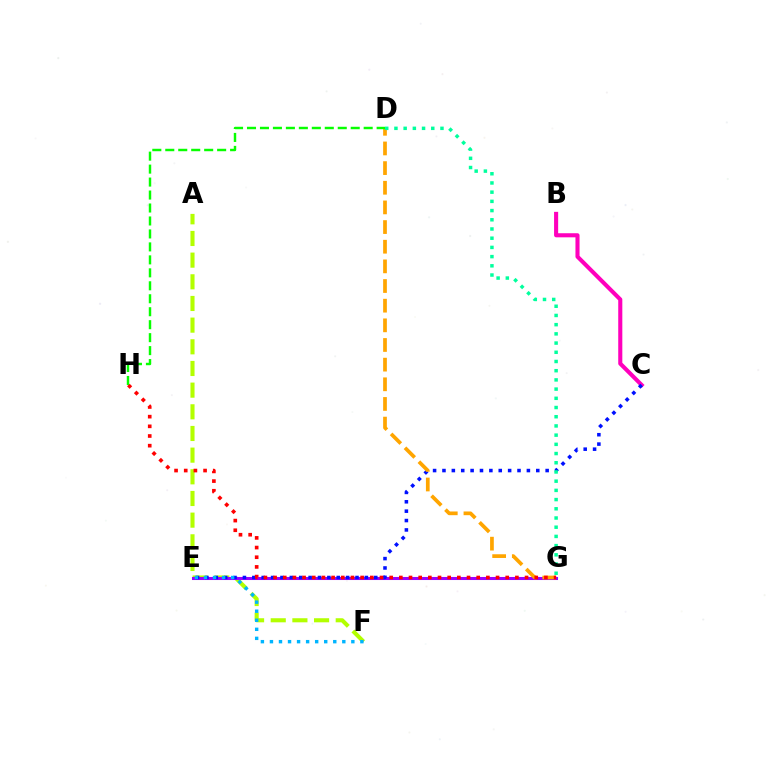{('B', 'C'): [{'color': '#ff00bd', 'line_style': 'solid', 'thickness': 2.94}], ('A', 'F'): [{'color': '#b3ff00', 'line_style': 'dashed', 'thickness': 2.94}], ('E', 'G'): [{'color': '#9b00ff', 'line_style': 'solid', 'thickness': 2.2}], ('C', 'E'): [{'color': '#0010ff', 'line_style': 'dotted', 'thickness': 2.55}], ('D', 'G'): [{'color': '#ffa500', 'line_style': 'dashed', 'thickness': 2.67}, {'color': '#00ff9d', 'line_style': 'dotted', 'thickness': 2.5}], ('E', 'F'): [{'color': '#00b5ff', 'line_style': 'dotted', 'thickness': 2.46}], ('G', 'H'): [{'color': '#ff0000', 'line_style': 'dotted', 'thickness': 2.63}], ('D', 'H'): [{'color': '#08ff00', 'line_style': 'dashed', 'thickness': 1.76}]}